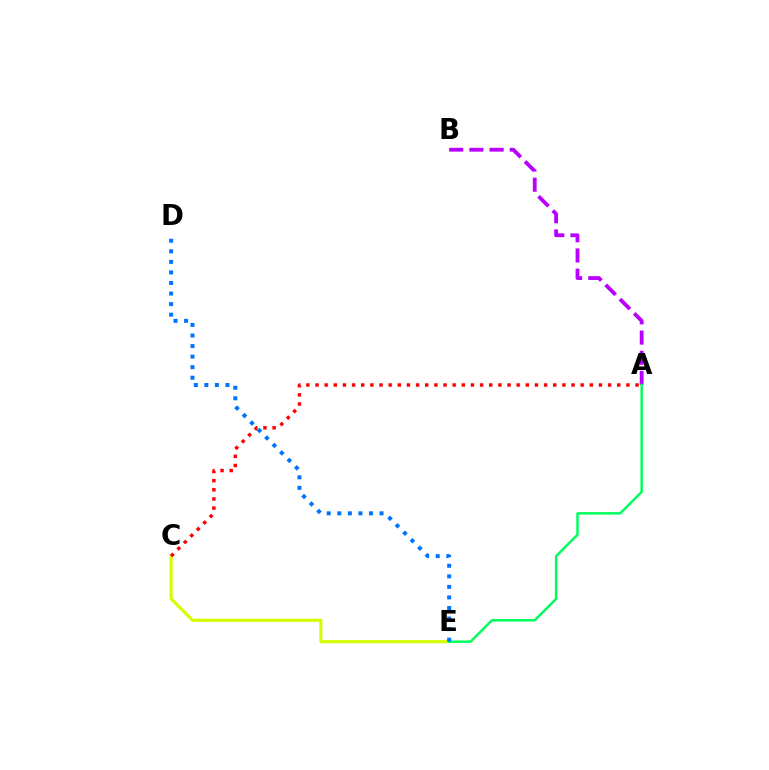{('C', 'E'): [{'color': '#d1ff00', 'line_style': 'solid', 'thickness': 2.25}], ('A', 'B'): [{'color': '#b900ff', 'line_style': 'dashed', 'thickness': 2.74}], ('A', 'E'): [{'color': '#00ff5c', 'line_style': 'solid', 'thickness': 1.78}], ('A', 'C'): [{'color': '#ff0000', 'line_style': 'dotted', 'thickness': 2.48}], ('D', 'E'): [{'color': '#0074ff', 'line_style': 'dotted', 'thickness': 2.87}]}